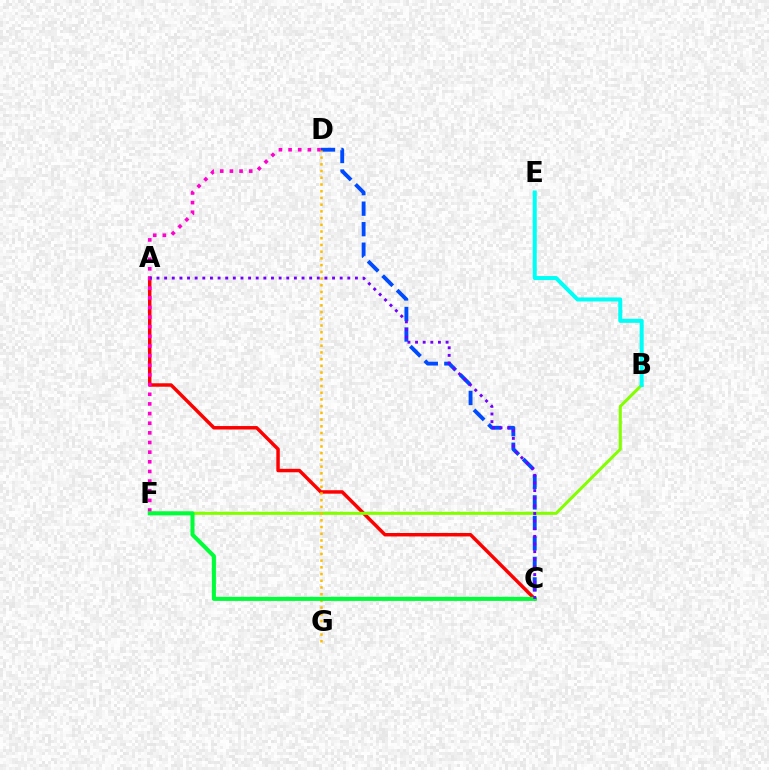{('A', 'C'): [{'color': '#ff0000', 'line_style': 'solid', 'thickness': 2.49}, {'color': '#7200ff', 'line_style': 'dotted', 'thickness': 2.07}], ('C', 'D'): [{'color': '#004bff', 'line_style': 'dashed', 'thickness': 2.79}], ('D', 'F'): [{'color': '#ff00cf', 'line_style': 'dotted', 'thickness': 2.62}], ('B', 'F'): [{'color': '#84ff00', 'line_style': 'solid', 'thickness': 2.2}], ('D', 'G'): [{'color': '#ffbd00', 'line_style': 'dotted', 'thickness': 1.82}], ('C', 'F'): [{'color': '#00ff39', 'line_style': 'solid', 'thickness': 2.92}], ('B', 'E'): [{'color': '#00fff6', 'line_style': 'solid', 'thickness': 2.9}]}